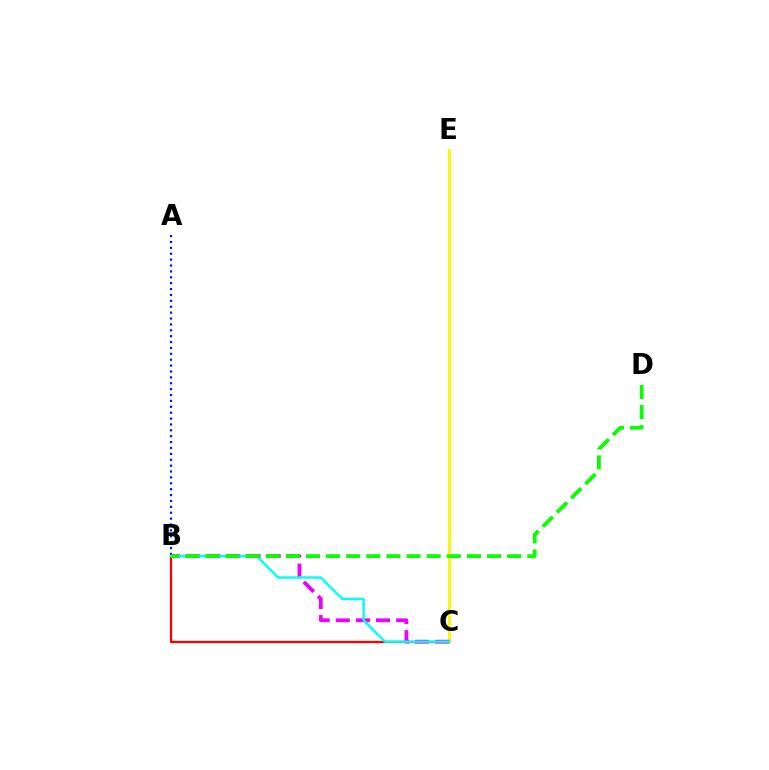{('B', 'C'): [{'color': '#ff0000', 'line_style': 'solid', 'thickness': 1.66}, {'color': '#ee00ff', 'line_style': 'dashed', 'thickness': 2.73}, {'color': '#00fff6', 'line_style': 'solid', 'thickness': 1.74}], ('A', 'B'): [{'color': '#0010ff', 'line_style': 'dotted', 'thickness': 1.6}], ('C', 'E'): [{'color': '#fcf500', 'line_style': 'solid', 'thickness': 2.03}], ('B', 'D'): [{'color': '#08ff00', 'line_style': 'dashed', 'thickness': 2.73}]}